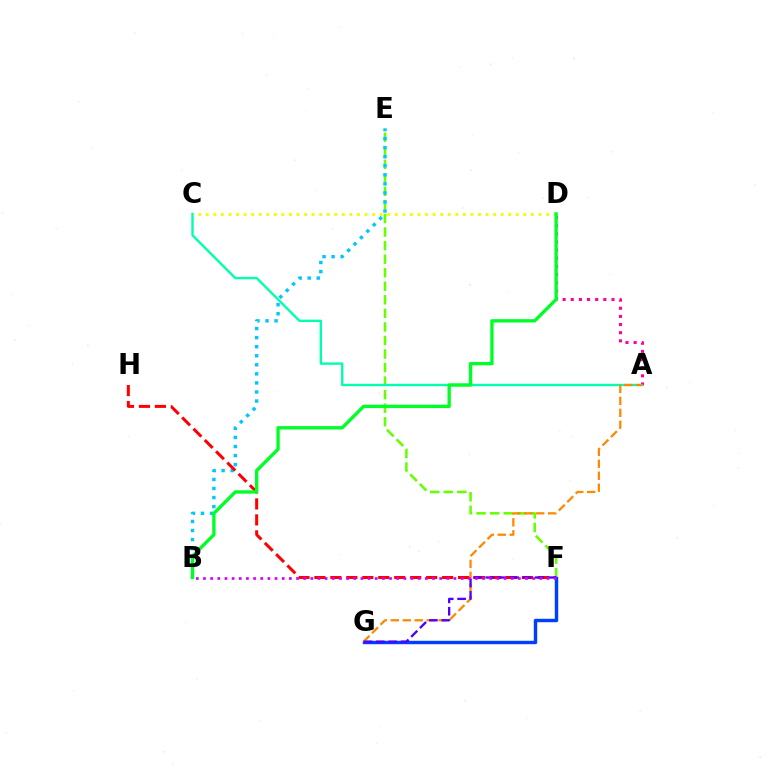{('E', 'F'): [{'color': '#66ff00', 'line_style': 'dashed', 'thickness': 1.84}], ('A', 'D'): [{'color': '#ff00a0', 'line_style': 'dotted', 'thickness': 2.21}], ('B', 'E'): [{'color': '#00c7ff', 'line_style': 'dotted', 'thickness': 2.46}], ('F', 'H'): [{'color': '#ff0000', 'line_style': 'dashed', 'thickness': 2.17}], ('A', 'C'): [{'color': '#00ffaf', 'line_style': 'solid', 'thickness': 1.71}], ('F', 'G'): [{'color': '#003fff', 'line_style': 'solid', 'thickness': 2.47}, {'color': '#4f00ff', 'line_style': 'dashed', 'thickness': 1.68}], ('A', 'G'): [{'color': '#ff8800', 'line_style': 'dashed', 'thickness': 1.63}], ('C', 'D'): [{'color': '#eeff00', 'line_style': 'dotted', 'thickness': 2.05}], ('B', 'F'): [{'color': '#d600ff', 'line_style': 'dotted', 'thickness': 1.94}], ('B', 'D'): [{'color': '#00ff27', 'line_style': 'solid', 'thickness': 2.41}]}